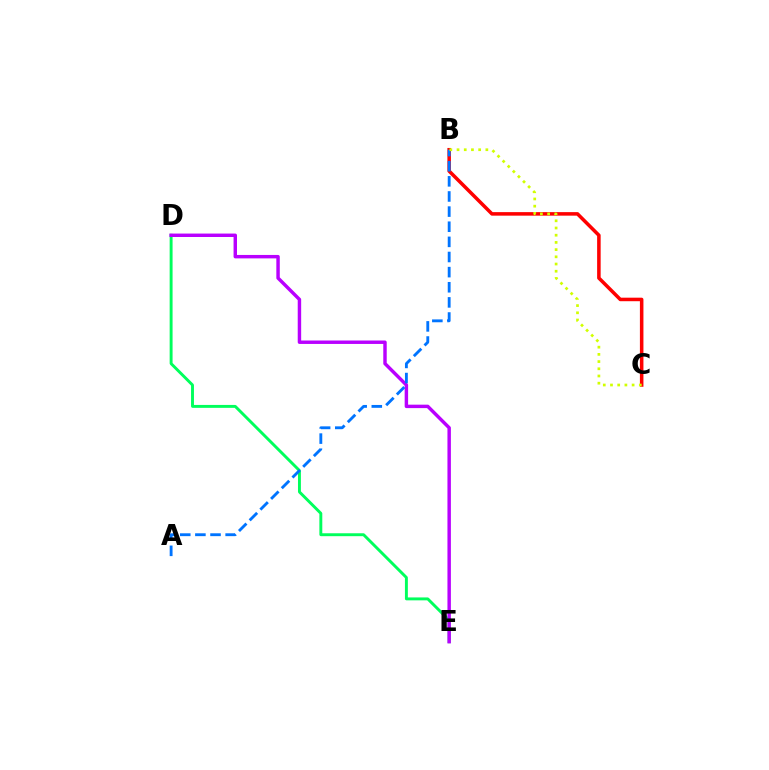{('B', 'C'): [{'color': '#ff0000', 'line_style': 'solid', 'thickness': 2.54}, {'color': '#d1ff00', 'line_style': 'dotted', 'thickness': 1.96}], ('D', 'E'): [{'color': '#00ff5c', 'line_style': 'solid', 'thickness': 2.1}, {'color': '#b900ff', 'line_style': 'solid', 'thickness': 2.48}], ('A', 'B'): [{'color': '#0074ff', 'line_style': 'dashed', 'thickness': 2.06}]}